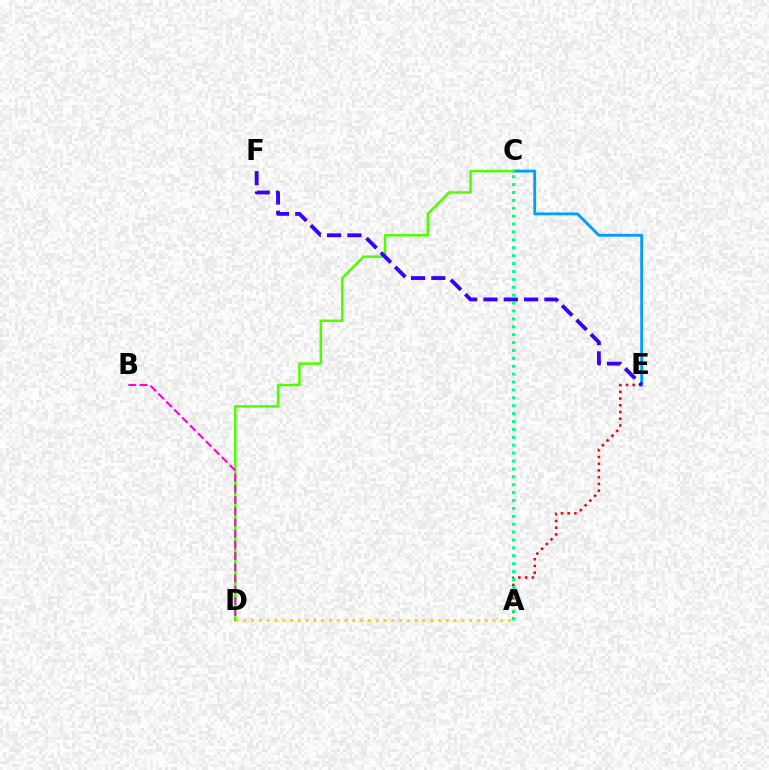{('C', 'E'): [{'color': '#009eff', 'line_style': 'solid', 'thickness': 2.06}], ('A', 'E'): [{'color': '#ff0000', 'line_style': 'dotted', 'thickness': 1.83}], ('C', 'D'): [{'color': '#4fff00', 'line_style': 'solid', 'thickness': 1.8}], ('B', 'D'): [{'color': '#ff00ed', 'line_style': 'dashed', 'thickness': 1.52}], ('A', 'D'): [{'color': '#ffd500', 'line_style': 'dotted', 'thickness': 2.12}], ('E', 'F'): [{'color': '#3700ff', 'line_style': 'dashed', 'thickness': 2.76}], ('A', 'C'): [{'color': '#00ff86', 'line_style': 'dotted', 'thickness': 2.15}]}